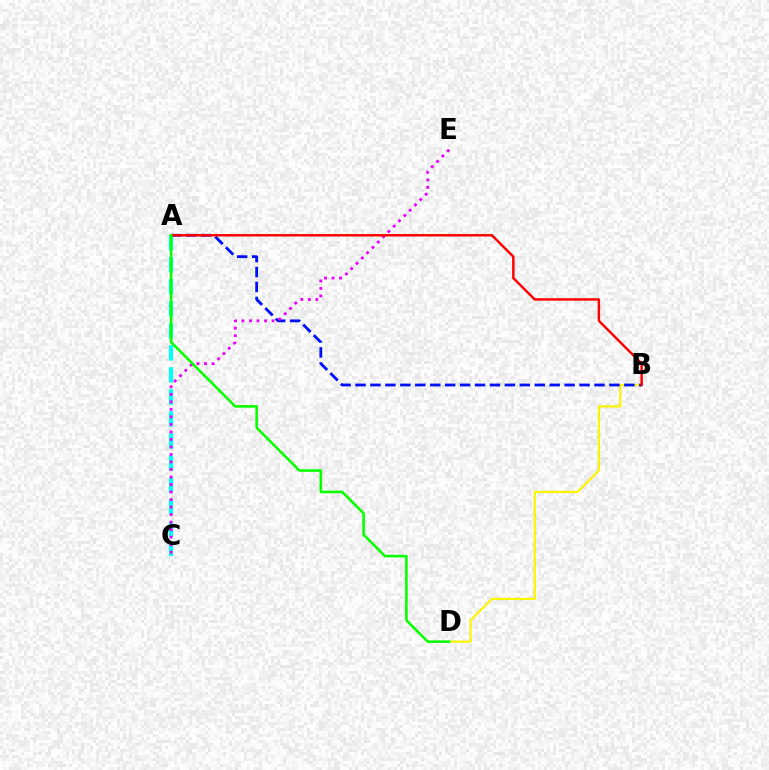{('B', 'D'): [{'color': '#fcf500', 'line_style': 'solid', 'thickness': 1.56}], ('A', 'C'): [{'color': '#00fff6', 'line_style': 'dashed', 'thickness': 2.99}], ('A', 'B'): [{'color': '#0010ff', 'line_style': 'dashed', 'thickness': 2.03}, {'color': '#ff0000', 'line_style': 'solid', 'thickness': 1.76}], ('C', 'E'): [{'color': '#ee00ff', 'line_style': 'dotted', 'thickness': 2.04}], ('A', 'D'): [{'color': '#08ff00', 'line_style': 'solid', 'thickness': 1.86}]}